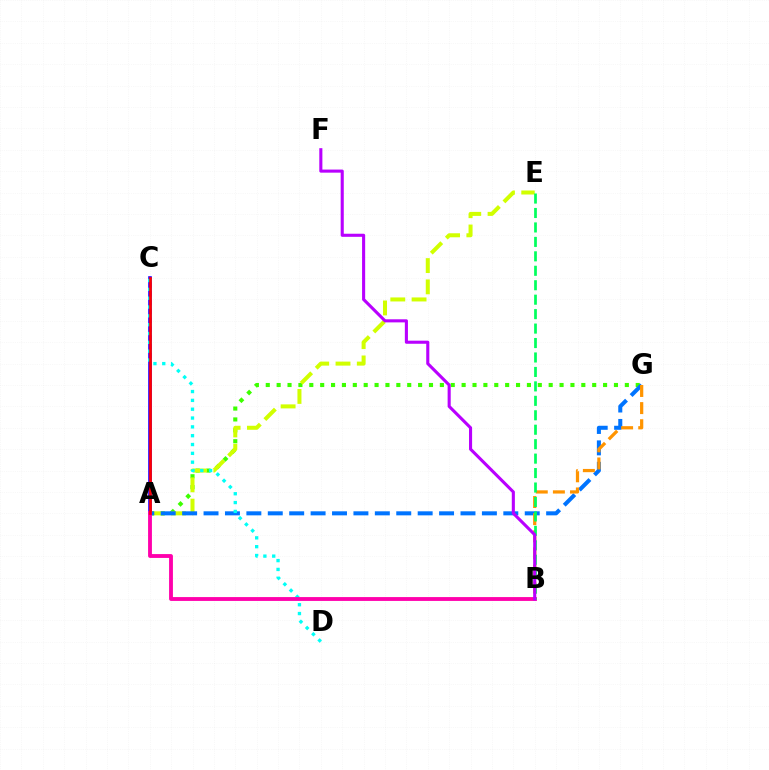{('A', 'G'): [{'color': '#3dff00', 'line_style': 'dotted', 'thickness': 2.96}, {'color': '#0074ff', 'line_style': 'dashed', 'thickness': 2.91}], ('A', 'E'): [{'color': '#d1ff00', 'line_style': 'dashed', 'thickness': 2.89}], ('A', 'C'): [{'color': '#2500ff', 'line_style': 'solid', 'thickness': 2.62}, {'color': '#ff0000', 'line_style': 'solid', 'thickness': 1.93}], ('B', 'G'): [{'color': '#ff9400', 'line_style': 'dashed', 'thickness': 2.33}], ('C', 'D'): [{'color': '#00fff6', 'line_style': 'dotted', 'thickness': 2.4}], ('A', 'B'): [{'color': '#ff00ac', 'line_style': 'solid', 'thickness': 2.77}], ('B', 'E'): [{'color': '#00ff5c', 'line_style': 'dashed', 'thickness': 1.96}], ('B', 'F'): [{'color': '#b900ff', 'line_style': 'solid', 'thickness': 2.23}]}